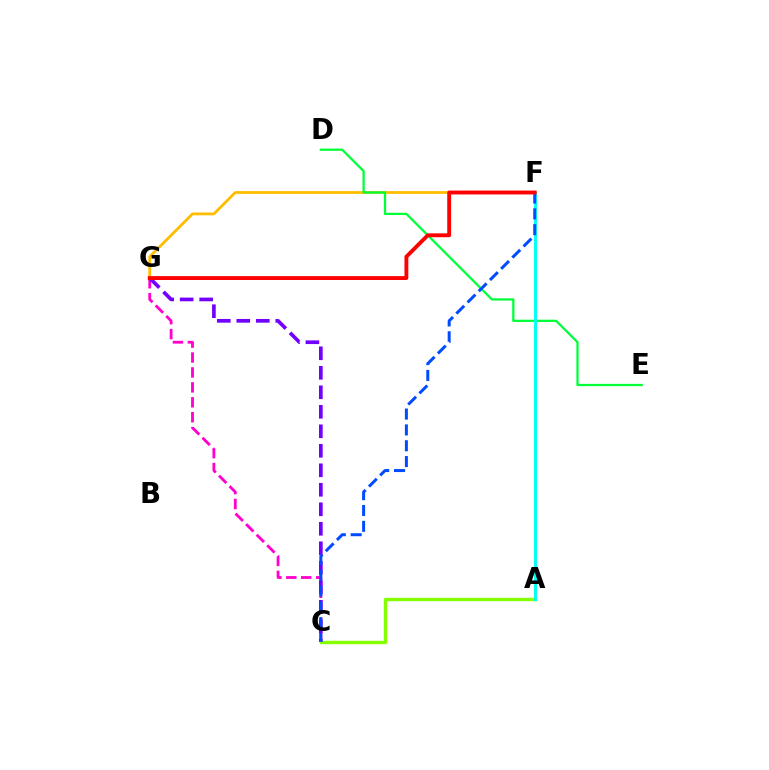{('F', 'G'): [{'color': '#ffbd00', 'line_style': 'solid', 'thickness': 2.01}, {'color': '#ff0000', 'line_style': 'solid', 'thickness': 2.79}], ('C', 'G'): [{'color': '#ff00cf', 'line_style': 'dashed', 'thickness': 2.03}, {'color': '#7200ff', 'line_style': 'dashed', 'thickness': 2.65}], ('A', 'C'): [{'color': '#84ff00', 'line_style': 'solid', 'thickness': 2.43}], ('D', 'E'): [{'color': '#00ff39', 'line_style': 'solid', 'thickness': 1.63}], ('A', 'F'): [{'color': '#00fff6', 'line_style': 'solid', 'thickness': 2.1}], ('C', 'F'): [{'color': '#004bff', 'line_style': 'dashed', 'thickness': 2.15}]}